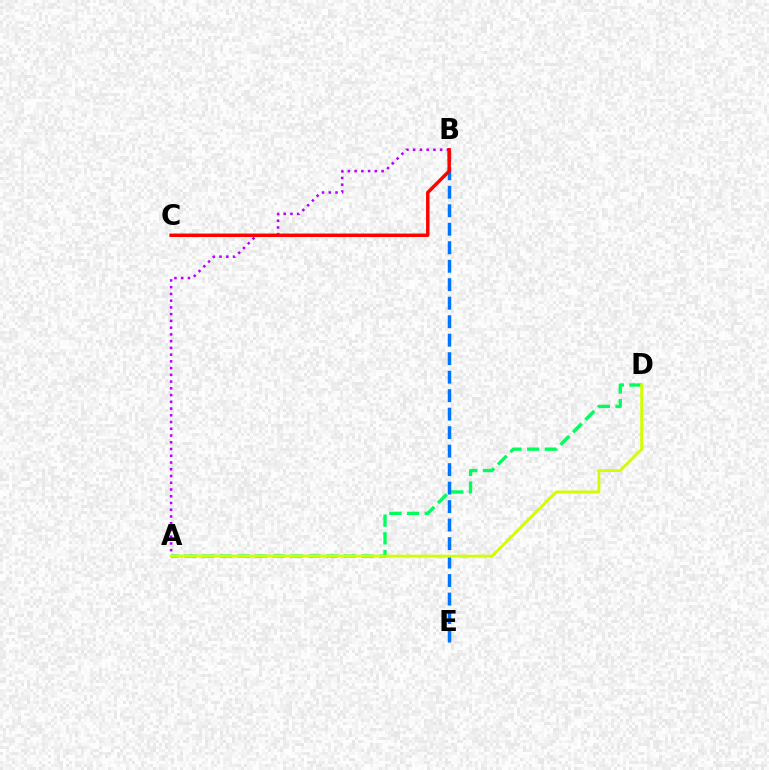{('A', 'B'): [{'color': '#b900ff', 'line_style': 'dotted', 'thickness': 1.83}], ('A', 'D'): [{'color': '#00ff5c', 'line_style': 'dashed', 'thickness': 2.4}, {'color': '#d1ff00', 'line_style': 'solid', 'thickness': 2.08}], ('B', 'E'): [{'color': '#0074ff', 'line_style': 'dashed', 'thickness': 2.51}], ('B', 'C'): [{'color': '#ff0000', 'line_style': 'solid', 'thickness': 2.48}]}